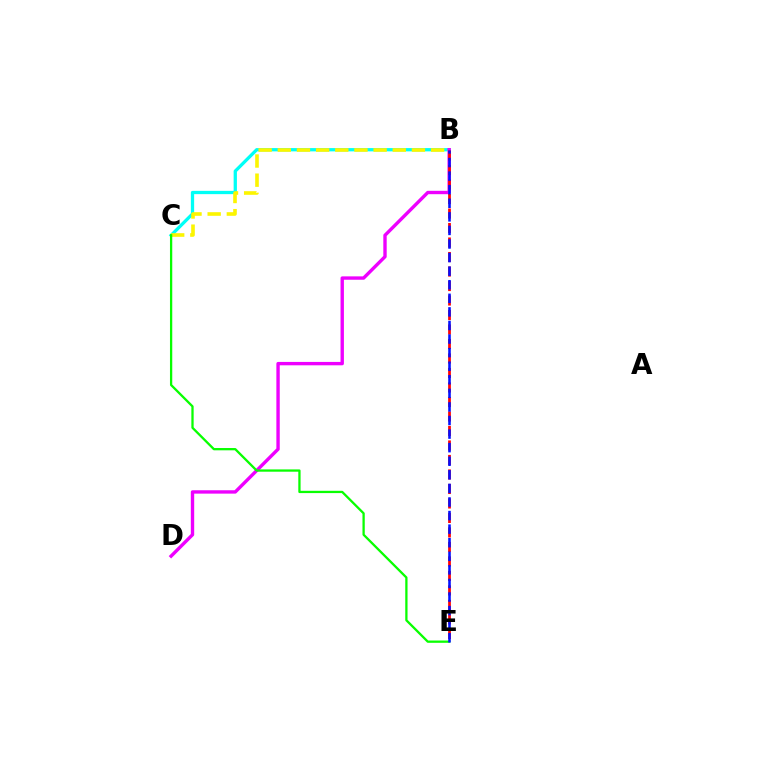{('B', 'C'): [{'color': '#00fff6', 'line_style': 'solid', 'thickness': 2.36}, {'color': '#fcf500', 'line_style': 'dashed', 'thickness': 2.6}], ('B', 'D'): [{'color': '#ee00ff', 'line_style': 'solid', 'thickness': 2.43}], ('C', 'E'): [{'color': '#08ff00', 'line_style': 'solid', 'thickness': 1.65}], ('B', 'E'): [{'color': '#ff0000', 'line_style': 'dashed', 'thickness': 1.97}, {'color': '#0010ff', 'line_style': 'dashed', 'thickness': 1.84}]}